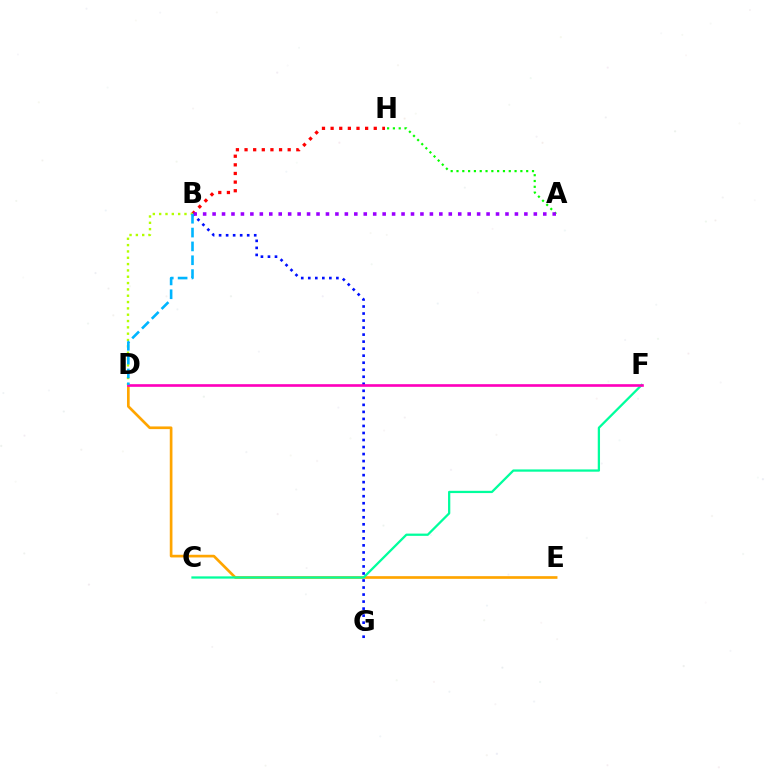{('A', 'H'): [{'color': '#08ff00', 'line_style': 'dotted', 'thickness': 1.58}], ('B', 'G'): [{'color': '#0010ff', 'line_style': 'dotted', 'thickness': 1.91}], ('B', 'H'): [{'color': '#ff0000', 'line_style': 'dotted', 'thickness': 2.34}], ('D', 'E'): [{'color': '#ffa500', 'line_style': 'solid', 'thickness': 1.93}], ('A', 'B'): [{'color': '#9b00ff', 'line_style': 'dotted', 'thickness': 2.57}], ('C', 'F'): [{'color': '#00ff9d', 'line_style': 'solid', 'thickness': 1.63}], ('D', 'F'): [{'color': '#ff00bd', 'line_style': 'solid', 'thickness': 1.91}], ('B', 'D'): [{'color': '#b3ff00', 'line_style': 'dotted', 'thickness': 1.72}, {'color': '#00b5ff', 'line_style': 'dashed', 'thickness': 1.88}]}